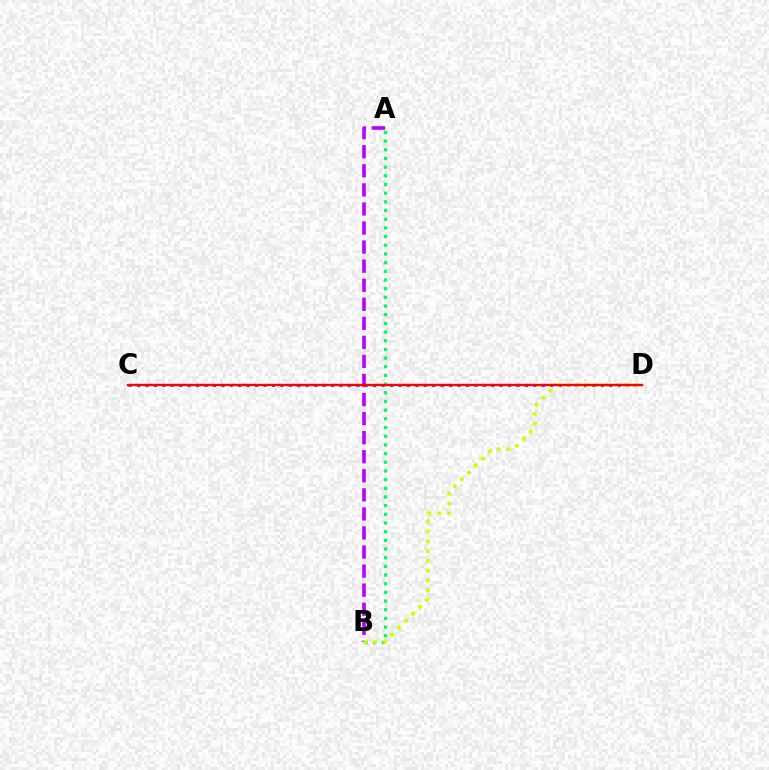{('C', 'D'): [{'color': '#0074ff', 'line_style': 'dotted', 'thickness': 2.29}, {'color': '#ff0000', 'line_style': 'solid', 'thickness': 1.71}], ('A', 'B'): [{'color': '#b900ff', 'line_style': 'dashed', 'thickness': 2.59}, {'color': '#00ff5c', 'line_style': 'dotted', 'thickness': 2.36}], ('B', 'D'): [{'color': '#d1ff00', 'line_style': 'dotted', 'thickness': 2.67}]}